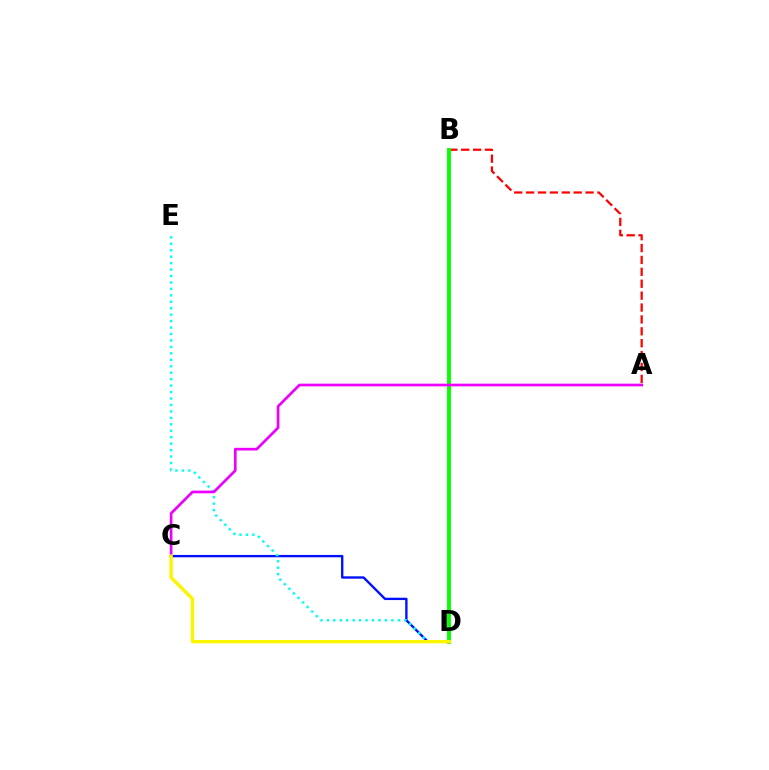{('C', 'D'): [{'color': '#0010ff', 'line_style': 'solid', 'thickness': 1.7}, {'color': '#fcf500', 'line_style': 'solid', 'thickness': 2.43}], ('A', 'B'): [{'color': '#ff0000', 'line_style': 'dashed', 'thickness': 1.62}], ('D', 'E'): [{'color': '#00fff6', 'line_style': 'dotted', 'thickness': 1.75}], ('B', 'D'): [{'color': '#08ff00', 'line_style': 'solid', 'thickness': 2.8}], ('A', 'C'): [{'color': '#ee00ff', 'line_style': 'solid', 'thickness': 1.94}]}